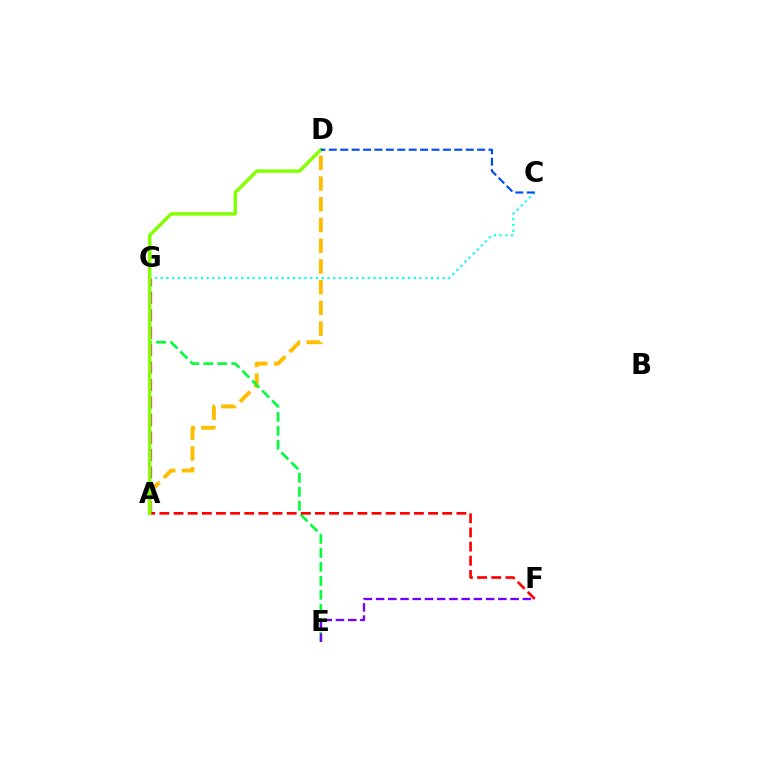{('A', 'G'): [{'color': '#ff00cf', 'line_style': 'dashed', 'thickness': 2.37}], ('A', 'D'): [{'color': '#ffbd00', 'line_style': 'dashed', 'thickness': 2.82}, {'color': '#84ff00', 'line_style': 'solid', 'thickness': 2.49}], ('C', 'G'): [{'color': '#00fff6', 'line_style': 'dotted', 'thickness': 1.56}], ('E', 'G'): [{'color': '#00ff39', 'line_style': 'dashed', 'thickness': 1.9}], ('A', 'F'): [{'color': '#ff0000', 'line_style': 'dashed', 'thickness': 1.92}], ('E', 'F'): [{'color': '#7200ff', 'line_style': 'dashed', 'thickness': 1.66}], ('C', 'D'): [{'color': '#004bff', 'line_style': 'dashed', 'thickness': 1.55}]}